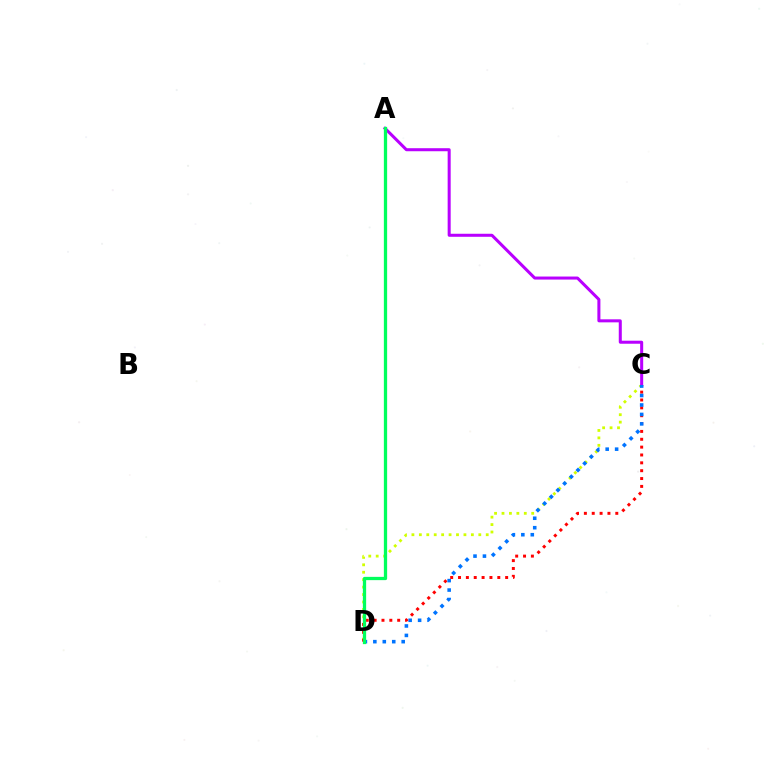{('C', 'D'): [{'color': '#d1ff00', 'line_style': 'dotted', 'thickness': 2.02}, {'color': '#ff0000', 'line_style': 'dotted', 'thickness': 2.13}, {'color': '#0074ff', 'line_style': 'dotted', 'thickness': 2.57}], ('A', 'C'): [{'color': '#b900ff', 'line_style': 'solid', 'thickness': 2.18}], ('A', 'D'): [{'color': '#00ff5c', 'line_style': 'solid', 'thickness': 2.36}]}